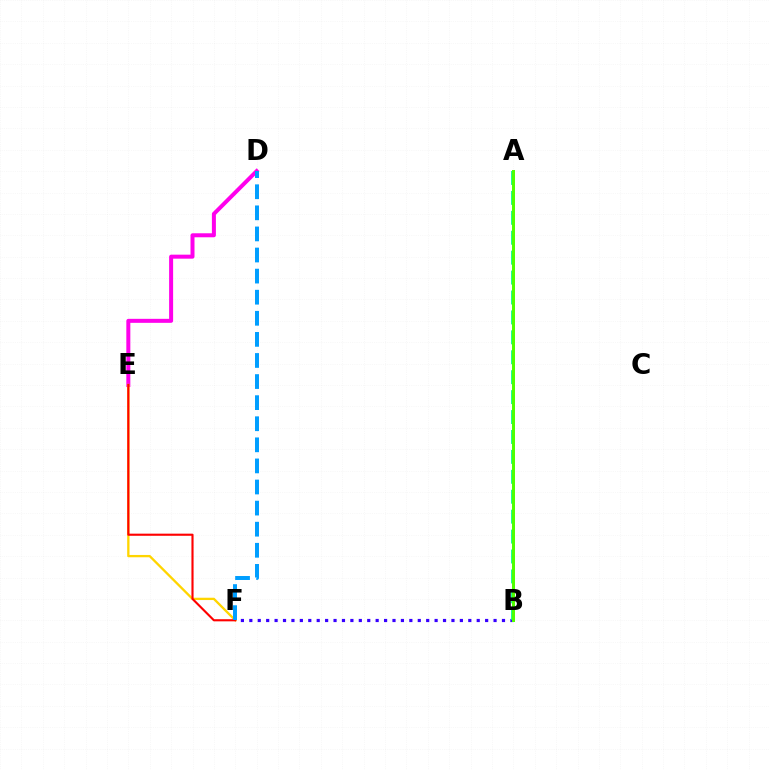{('B', 'F'): [{'color': '#3700ff', 'line_style': 'dotted', 'thickness': 2.29}], ('D', 'E'): [{'color': '#ff00ed', 'line_style': 'solid', 'thickness': 2.88}], ('E', 'F'): [{'color': '#ffd500', 'line_style': 'solid', 'thickness': 1.67}, {'color': '#ff0000', 'line_style': 'solid', 'thickness': 1.53}], ('D', 'F'): [{'color': '#009eff', 'line_style': 'dashed', 'thickness': 2.87}], ('A', 'B'): [{'color': '#00ff86', 'line_style': 'dashed', 'thickness': 2.71}, {'color': '#4fff00', 'line_style': 'solid', 'thickness': 2.16}]}